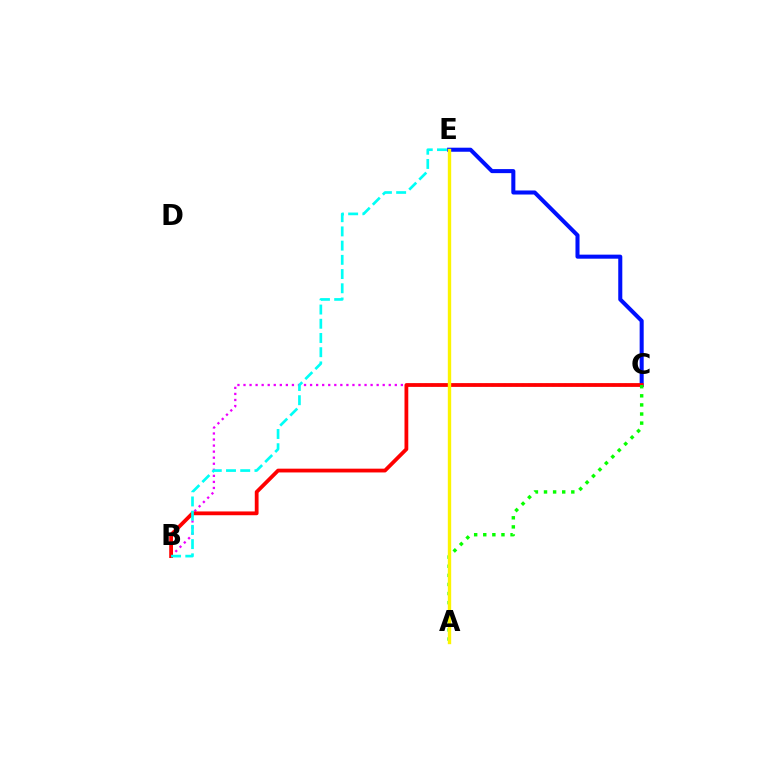{('B', 'C'): [{'color': '#ee00ff', 'line_style': 'dotted', 'thickness': 1.64}, {'color': '#ff0000', 'line_style': 'solid', 'thickness': 2.72}], ('C', 'E'): [{'color': '#0010ff', 'line_style': 'solid', 'thickness': 2.91}], ('A', 'C'): [{'color': '#08ff00', 'line_style': 'dotted', 'thickness': 2.47}], ('B', 'E'): [{'color': '#00fff6', 'line_style': 'dashed', 'thickness': 1.93}], ('A', 'E'): [{'color': '#fcf500', 'line_style': 'solid', 'thickness': 2.43}]}